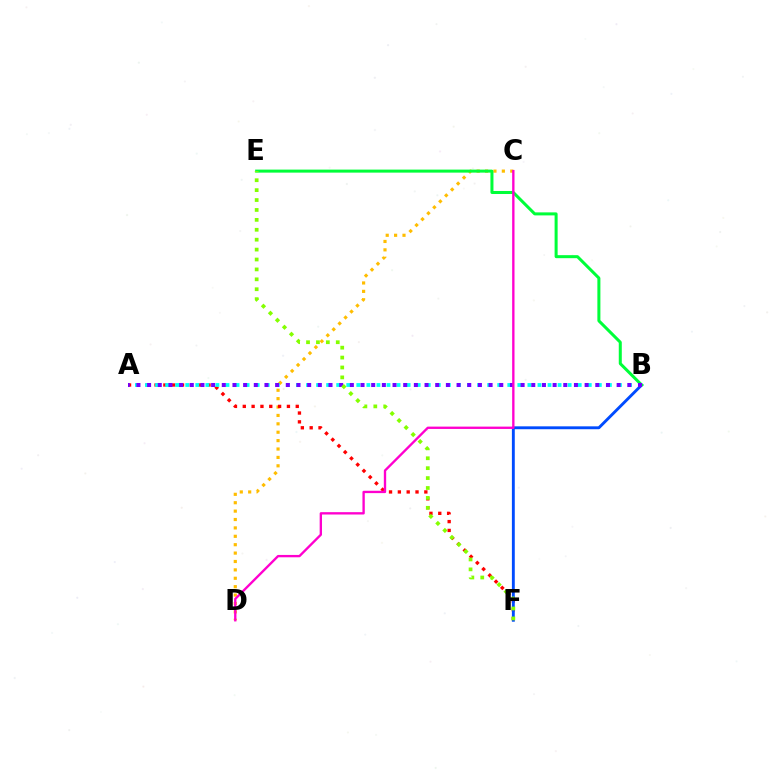{('C', 'D'): [{'color': '#ffbd00', 'line_style': 'dotted', 'thickness': 2.28}, {'color': '#ff00cf', 'line_style': 'solid', 'thickness': 1.69}], ('A', 'F'): [{'color': '#ff0000', 'line_style': 'dotted', 'thickness': 2.4}], ('A', 'B'): [{'color': '#00fff6', 'line_style': 'dotted', 'thickness': 2.73}, {'color': '#7200ff', 'line_style': 'dotted', 'thickness': 2.9}], ('B', 'F'): [{'color': '#004bff', 'line_style': 'solid', 'thickness': 2.07}], ('B', 'E'): [{'color': '#00ff39', 'line_style': 'solid', 'thickness': 2.18}], ('E', 'F'): [{'color': '#84ff00', 'line_style': 'dotted', 'thickness': 2.69}]}